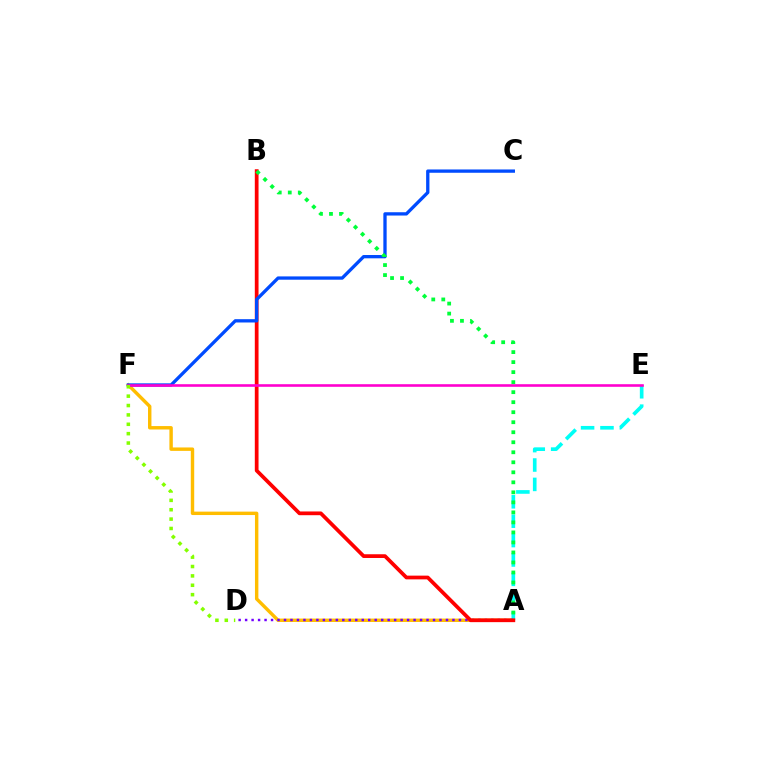{('A', 'F'): [{'color': '#ffbd00', 'line_style': 'solid', 'thickness': 2.46}], ('A', 'E'): [{'color': '#00fff6', 'line_style': 'dashed', 'thickness': 2.63}], ('A', 'D'): [{'color': '#7200ff', 'line_style': 'dotted', 'thickness': 1.76}], ('A', 'B'): [{'color': '#ff0000', 'line_style': 'solid', 'thickness': 2.69}, {'color': '#00ff39', 'line_style': 'dotted', 'thickness': 2.72}], ('C', 'F'): [{'color': '#004bff', 'line_style': 'solid', 'thickness': 2.38}], ('E', 'F'): [{'color': '#ff00cf', 'line_style': 'solid', 'thickness': 1.88}], ('D', 'F'): [{'color': '#84ff00', 'line_style': 'dotted', 'thickness': 2.55}]}